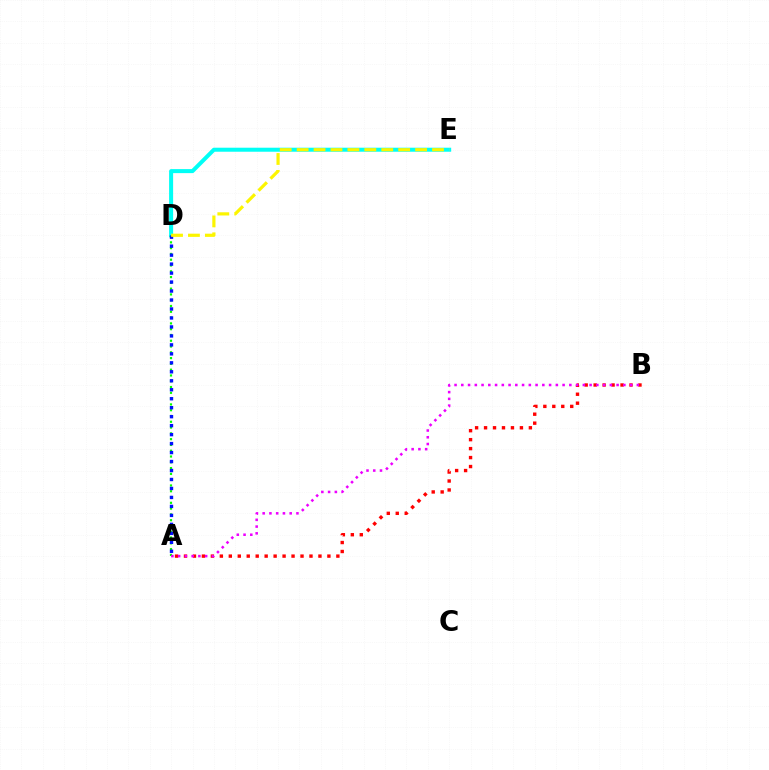{('D', 'E'): [{'color': '#00fff6', 'line_style': 'solid', 'thickness': 2.89}, {'color': '#fcf500', 'line_style': 'dashed', 'thickness': 2.3}], ('A', 'D'): [{'color': '#08ff00', 'line_style': 'dotted', 'thickness': 1.57}, {'color': '#0010ff', 'line_style': 'dotted', 'thickness': 2.44}], ('A', 'B'): [{'color': '#ff0000', 'line_style': 'dotted', 'thickness': 2.44}, {'color': '#ee00ff', 'line_style': 'dotted', 'thickness': 1.83}]}